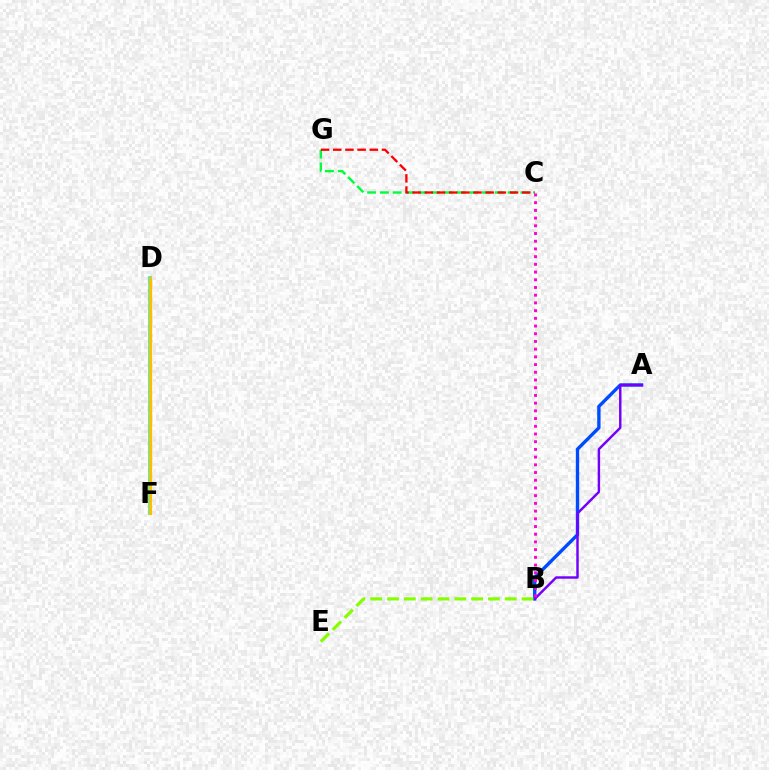{('A', 'B'): [{'color': '#004bff', 'line_style': 'solid', 'thickness': 2.41}, {'color': '#7200ff', 'line_style': 'solid', 'thickness': 1.76}], ('D', 'F'): [{'color': '#00fff6', 'line_style': 'solid', 'thickness': 2.7}, {'color': '#ffbd00', 'line_style': 'solid', 'thickness': 2.35}], ('C', 'G'): [{'color': '#00ff39', 'line_style': 'dashed', 'thickness': 1.73}, {'color': '#ff0000', 'line_style': 'dashed', 'thickness': 1.65}], ('B', 'C'): [{'color': '#ff00cf', 'line_style': 'dotted', 'thickness': 2.09}], ('B', 'E'): [{'color': '#84ff00', 'line_style': 'dashed', 'thickness': 2.28}]}